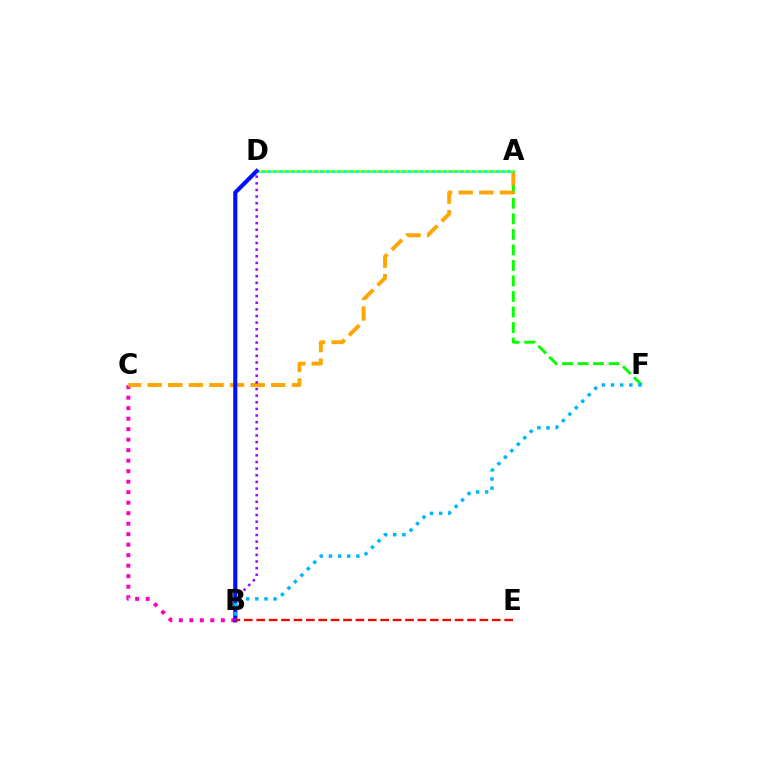{('B', 'C'): [{'color': '#ff00bd', 'line_style': 'dotted', 'thickness': 2.85}], ('A', 'F'): [{'color': '#08ff00', 'line_style': 'dashed', 'thickness': 2.11}], ('A', 'C'): [{'color': '#ffa500', 'line_style': 'dashed', 'thickness': 2.8}], ('A', 'D'): [{'color': '#00ff9d', 'line_style': 'solid', 'thickness': 1.93}, {'color': '#b3ff00', 'line_style': 'dotted', 'thickness': 1.59}], ('B', 'D'): [{'color': '#0010ff', 'line_style': 'solid', 'thickness': 2.97}, {'color': '#9b00ff', 'line_style': 'dotted', 'thickness': 1.8}], ('B', 'E'): [{'color': '#ff0000', 'line_style': 'dashed', 'thickness': 1.68}], ('B', 'F'): [{'color': '#00b5ff', 'line_style': 'dotted', 'thickness': 2.48}]}